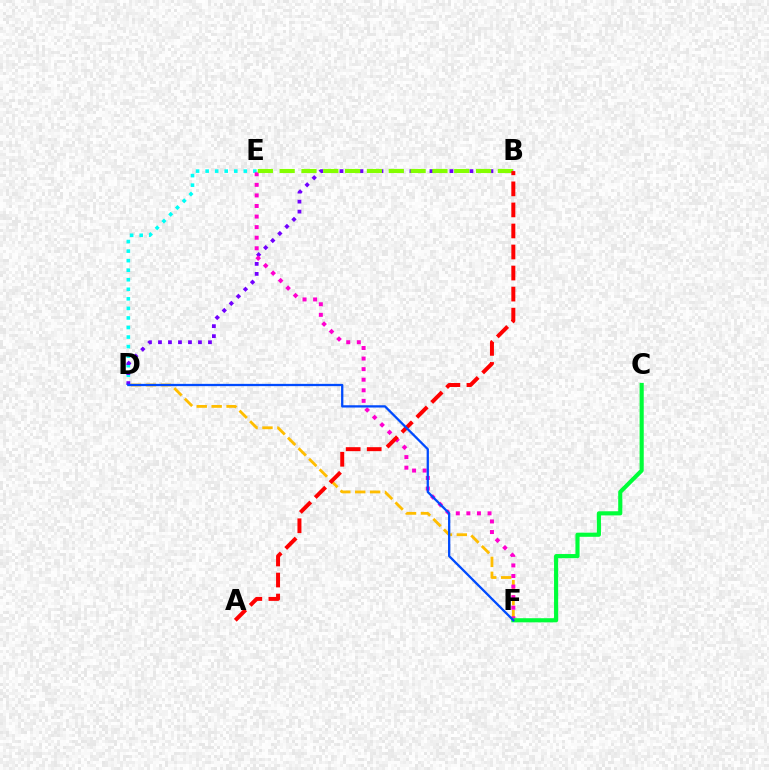{('D', 'F'): [{'color': '#ffbd00', 'line_style': 'dashed', 'thickness': 2.03}, {'color': '#004bff', 'line_style': 'solid', 'thickness': 1.64}], ('D', 'E'): [{'color': '#00fff6', 'line_style': 'dotted', 'thickness': 2.59}], ('B', 'D'): [{'color': '#7200ff', 'line_style': 'dotted', 'thickness': 2.72}], ('E', 'F'): [{'color': '#ff00cf', 'line_style': 'dotted', 'thickness': 2.87}], ('C', 'F'): [{'color': '#00ff39', 'line_style': 'solid', 'thickness': 2.98}], ('B', 'E'): [{'color': '#84ff00', 'line_style': 'dashed', 'thickness': 2.96}], ('A', 'B'): [{'color': '#ff0000', 'line_style': 'dashed', 'thickness': 2.86}]}